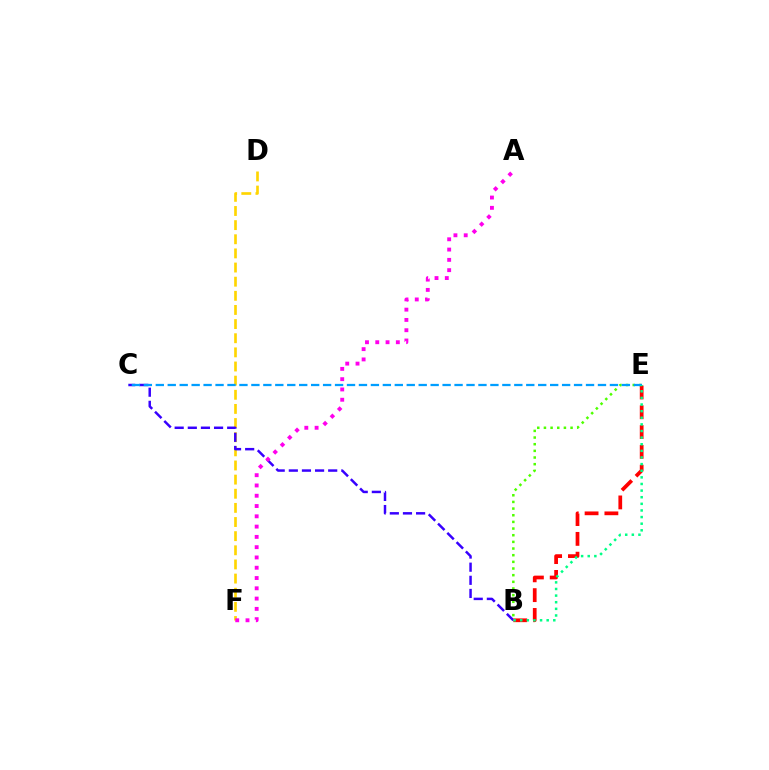{('D', 'F'): [{'color': '#ffd500', 'line_style': 'dashed', 'thickness': 1.92}], ('B', 'C'): [{'color': '#3700ff', 'line_style': 'dashed', 'thickness': 1.78}], ('B', 'E'): [{'color': '#ff0000', 'line_style': 'dashed', 'thickness': 2.69}, {'color': '#4fff00', 'line_style': 'dotted', 'thickness': 1.81}, {'color': '#00ff86', 'line_style': 'dotted', 'thickness': 1.8}], ('A', 'F'): [{'color': '#ff00ed', 'line_style': 'dotted', 'thickness': 2.79}], ('C', 'E'): [{'color': '#009eff', 'line_style': 'dashed', 'thickness': 1.62}]}